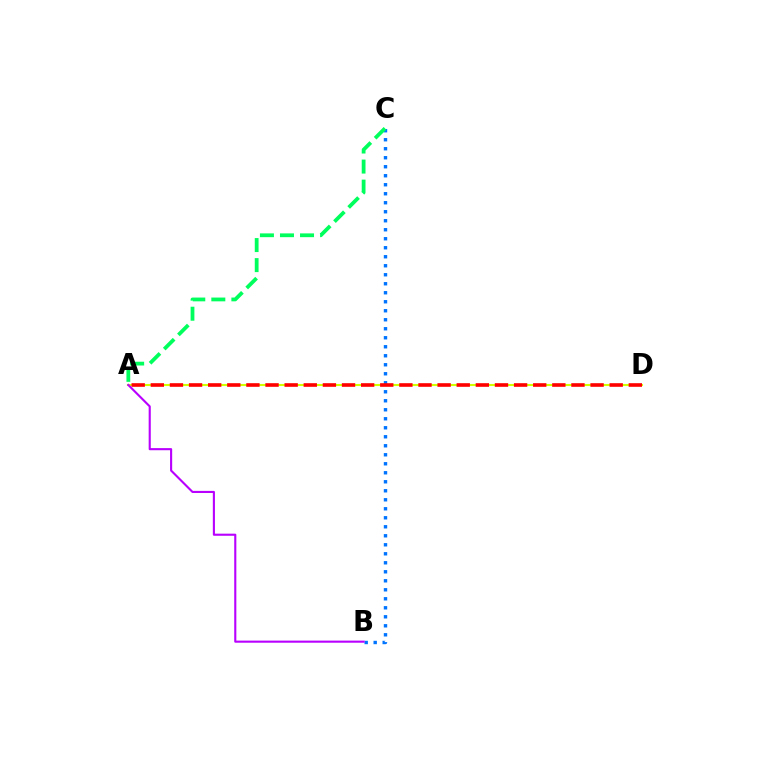{('A', 'D'): [{'color': '#d1ff00', 'line_style': 'solid', 'thickness': 1.52}, {'color': '#ff0000', 'line_style': 'dashed', 'thickness': 2.6}], ('B', 'C'): [{'color': '#0074ff', 'line_style': 'dotted', 'thickness': 2.45}], ('A', 'C'): [{'color': '#00ff5c', 'line_style': 'dashed', 'thickness': 2.72}], ('A', 'B'): [{'color': '#b900ff', 'line_style': 'solid', 'thickness': 1.52}]}